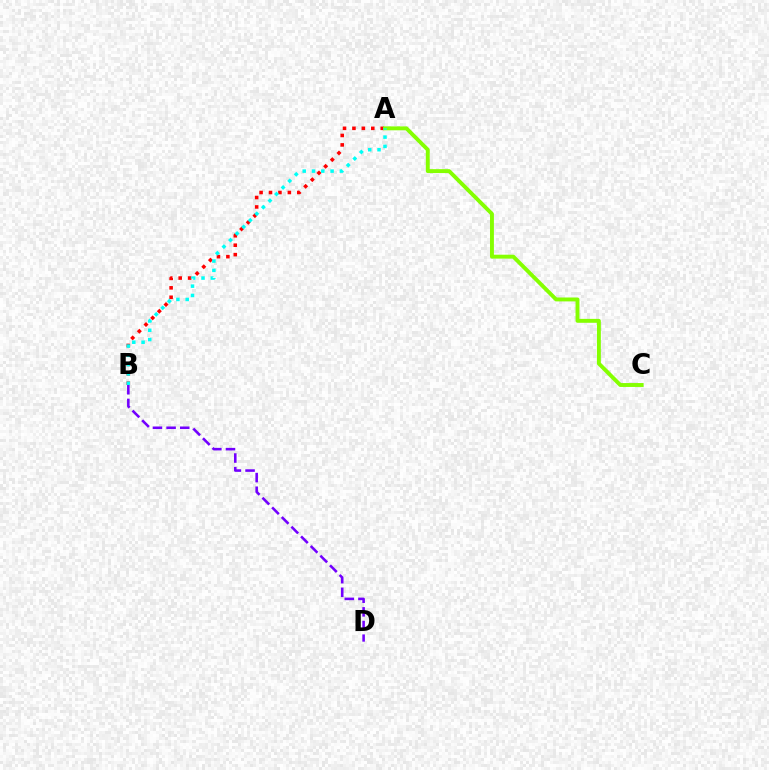{('A', 'B'): [{'color': '#ff0000', 'line_style': 'dotted', 'thickness': 2.56}, {'color': '#00fff6', 'line_style': 'dotted', 'thickness': 2.53}], ('A', 'C'): [{'color': '#84ff00', 'line_style': 'solid', 'thickness': 2.81}], ('B', 'D'): [{'color': '#7200ff', 'line_style': 'dashed', 'thickness': 1.85}]}